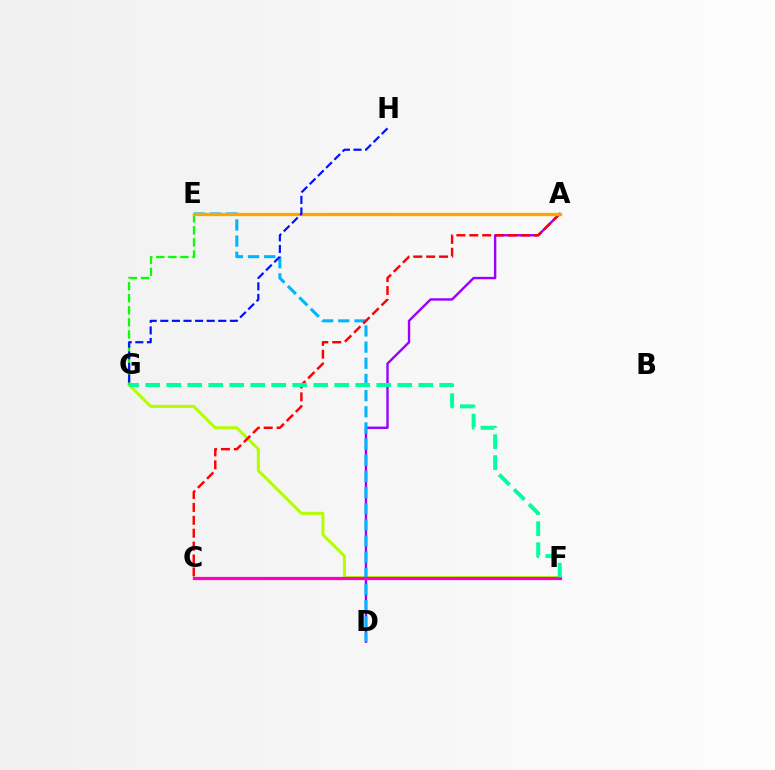{('F', 'G'): [{'color': '#b3ff00', 'line_style': 'solid', 'thickness': 2.19}, {'color': '#00ff9d', 'line_style': 'dashed', 'thickness': 2.85}], ('E', 'G'): [{'color': '#08ff00', 'line_style': 'dashed', 'thickness': 1.64}], ('A', 'D'): [{'color': '#9b00ff', 'line_style': 'solid', 'thickness': 1.72}], ('D', 'E'): [{'color': '#00b5ff', 'line_style': 'dashed', 'thickness': 2.2}], ('A', 'C'): [{'color': '#ff0000', 'line_style': 'dashed', 'thickness': 1.75}], ('A', 'E'): [{'color': '#ffa500', 'line_style': 'solid', 'thickness': 2.38}], ('G', 'H'): [{'color': '#0010ff', 'line_style': 'dashed', 'thickness': 1.58}], ('C', 'F'): [{'color': '#ff00bd', 'line_style': 'solid', 'thickness': 2.33}]}